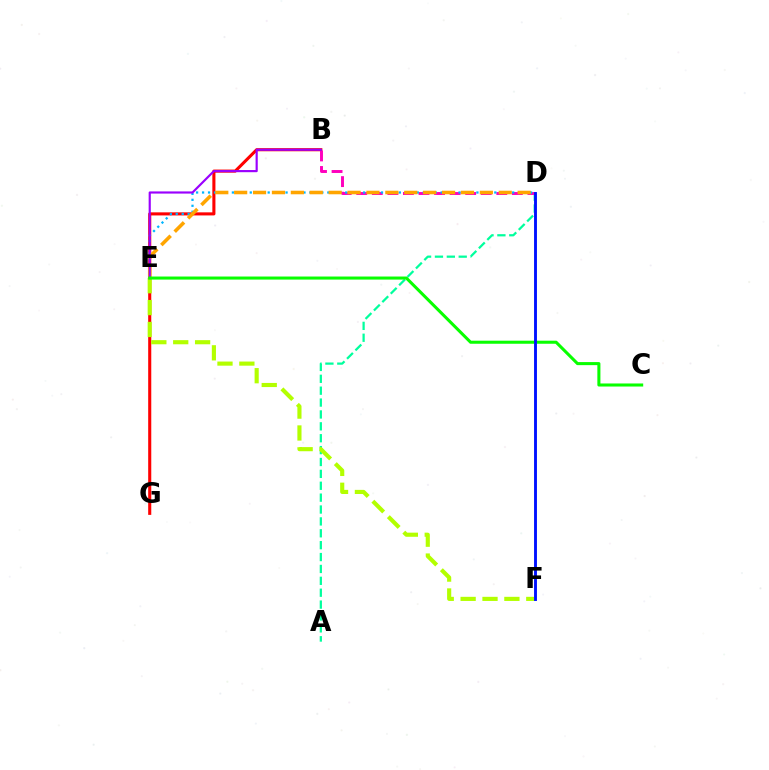{('B', 'G'): [{'color': '#ff0000', 'line_style': 'solid', 'thickness': 2.22}], ('A', 'D'): [{'color': '#00ff9d', 'line_style': 'dashed', 'thickness': 1.61}], ('B', 'D'): [{'color': '#ff00bd', 'line_style': 'dashed', 'thickness': 2.11}], ('E', 'F'): [{'color': '#b3ff00', 'line_style': 'dashed', 'thickness': 2.97}], ('D', 'E'): [{'color': '#00b5ff', 'line_style': 'dotted', 'thickness': 1.62}, {'color': '#ffa500', 'line_style': 'dashed', 'thickness': 2.57}], ('B', 'E'): [{'color': '#9b00ff', 'line_style': 'solid', 'thickness': 1.56}], ('C', 'E'): [{'color': '#08ff00', 'line_style': 'solid', 'thickness': 2.2}], ('D', 'F'): [{'color': '#0010ff', 'line_style': 'solid', 'thickness': 2.08}]}